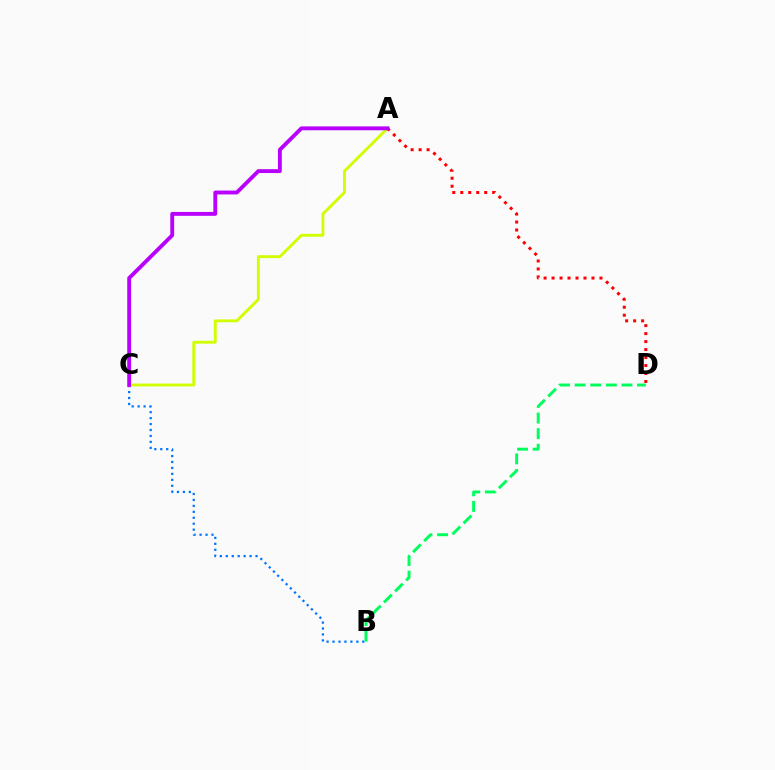{('B', 'C'): [{'color': '#0074ff', 'line_style': 'dotted', 'thickness': 1.62}], ('A', 'C'): [{'color': '#d1ff00', 'line_style': 'solid', 'thickness': 2.07}, {'color': '#b900ff', 'line_style': 'solid', 'thickness': 2.78}], ('A', 'D'): [{'color': '#ff0000', 'line_style': 'dotted', 'thickness': 2.17}], ('B', 'D'): [{'color': '#00ff5c', 'line_style': 'dashed', 'thickness': 2.12}]}